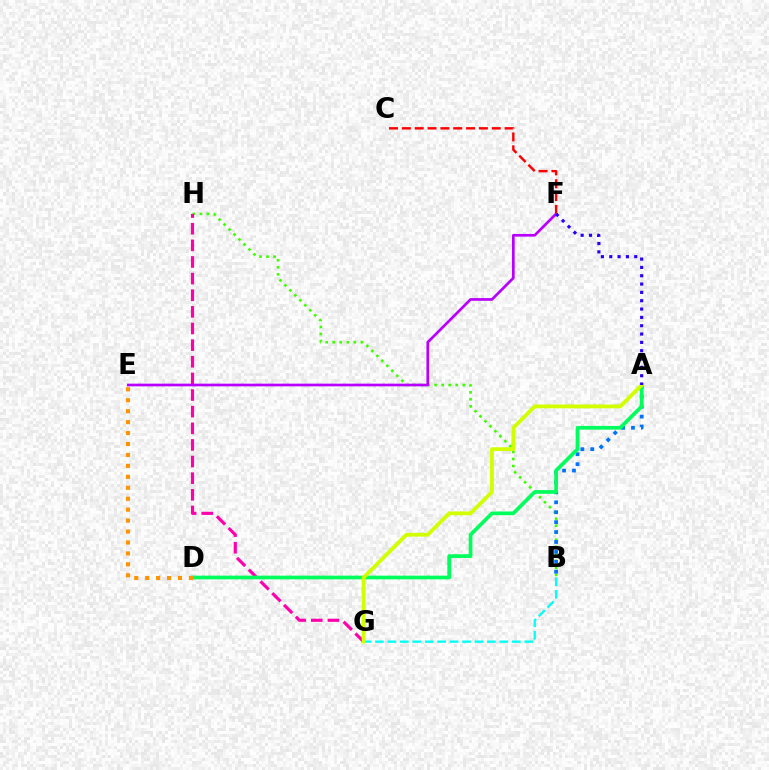{('B', 'H'): [{'color': '#3dff00', 'line_style': 'dotted', 'thickness': 1.91}], ('A', 'B'): [{'color': '#0074ff', 'line_style': 'dotted', 'thickness': 2.69}], ('G', 'H'): [{'color': '#ff00ac', 'line_style': 'dashed', 'thickness': 2.26}], ('A', 'D'): [{'color': '#00ff5c', 'line_style': 'solid', 'thickness': 2.67}], ('E', 'F'): [{'color': '#b900ff', 'line_style': 'solid', 'thickness': 1.94}], ('C', 'F'): [{'color': '#ff0000', 'line_style': 'dashed', 'thickness': 1.74}], ('B', 'G'): [{'color': '#00fff6', 'line_style': 'dashed', 'thickness': 1.69}], ('A', 'G'): [{'color': '#d1ff00', 'line_style': 'solid', 'thickness': 2.74}], ('A', 'F'): [{'color': '#2500ff', 'line_style': 'dotted', 'thickness': 2.26}], ('D', 'E'): [{'color': '#ff9400', 'line_style': 'dotted', 'thickness': 2.97}]}